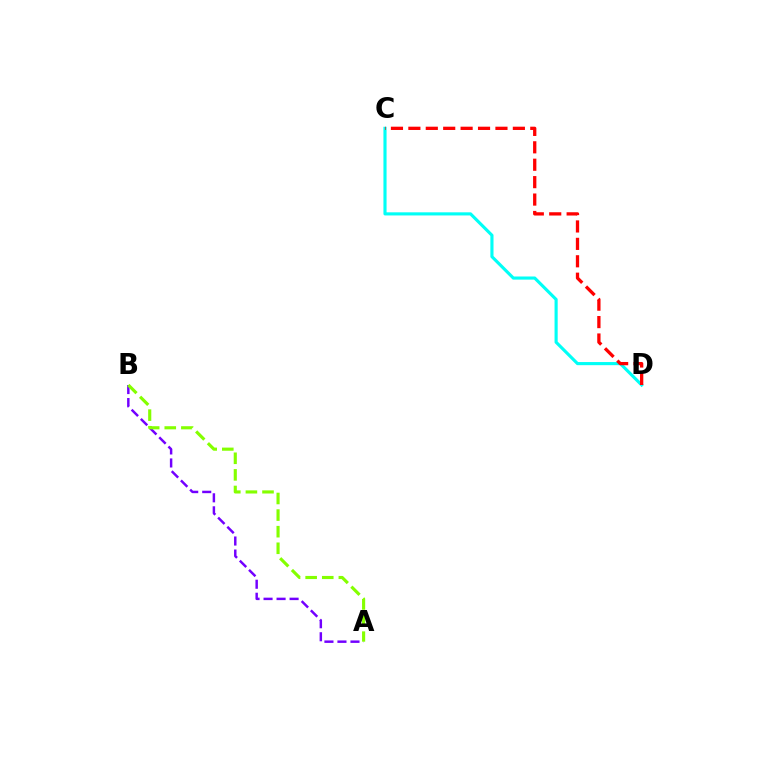{('C', 'D'): [{'color': '#00fff6', 'line_style': 'solid', 'thickness': 2.25}, {'color': '#ff0000', 'line_style': 'dashed', 'thickness': 2.37}], ('A', 'B'): [{'color': '#7200ff', 'line_style': 'dashed', 'thickness': 1.77}, {'color': '#84ff00', 'line_style': 'dashed', 'thickness': 2.25}]}